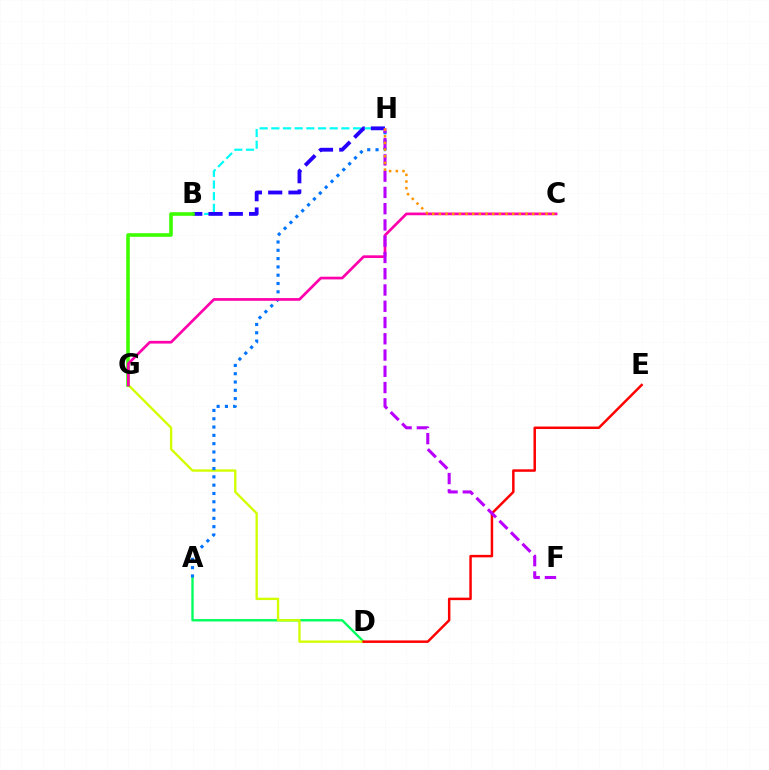{('A', 'D'): [{'color': '#00ff5c', 'line_style': 'solid', 'thickness': 1.7}], ('D', 'G'): [{'color': '#d1ff00', 'line_style': 'solid', 'thickness': 1.69}], ('B', 'H'): [{'color': '#00fff6', 'line_style': 'dashed', 'thickness': 1.59}, {'color': '#2500ff', 'line_style': 'dashed', 'thickness': 2.75}], ('A', 'H'): [{'color': '#0074ff', 'line_style': 'dotted', 'thickness': 2.26}], ('D', 'E'): [{'color': '#ff0000', 'line_style': 'solid', 'thickness': 1.79}], ('B', 'G'): [{'color': '#3dff00', 'line_style': 'solid', 'thickness': 2.59}], ('C', 'G'): [{'color': '#ff00ac', 'line_style': 'solid', 'thickness': 1.95}], ('F', 'H'): [{'color': '#b900ff', 'line_style': 'dashed', 'thickness': 2.21}], ('C', 'H'): [{'color': '#ff9400', 'line_style': 'dotted', 'thickness': 1.81}]}